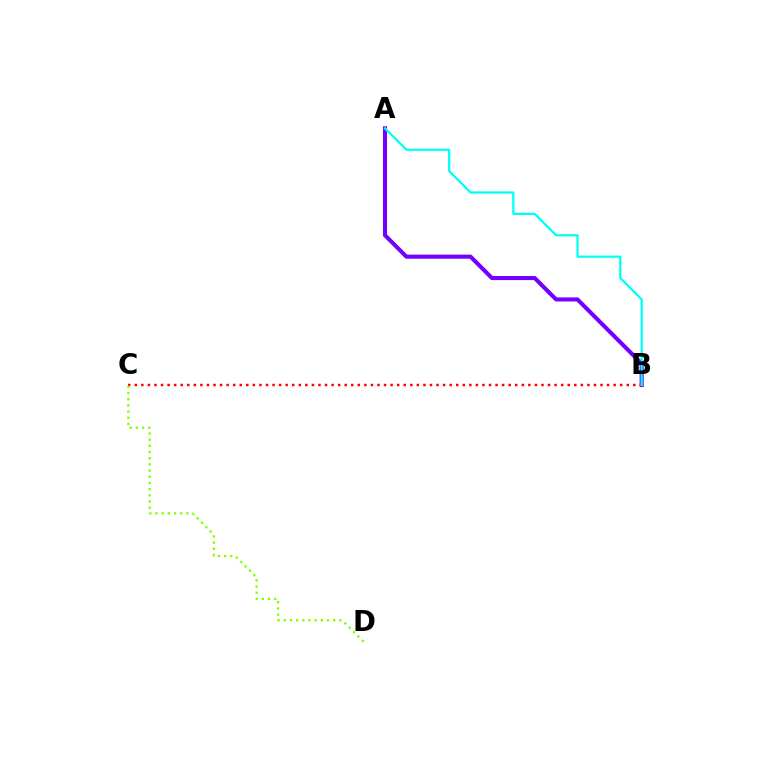{('A', 'B'): [{'color': '#7200ff', 'line_style': 'solid', 'thickness': 2.93}, {'color': '#00fff6', 'line_style': 'solid', 'thickness': 1.6}], ('B', 'C'): [{'color': '#ff0000', 'line_style': 'dotted', 'thickness': 1.78}], ('C', 'D'): [{'color': '#84ff00', 'line_style': 'dotted', 'thickness': 1.68}]}